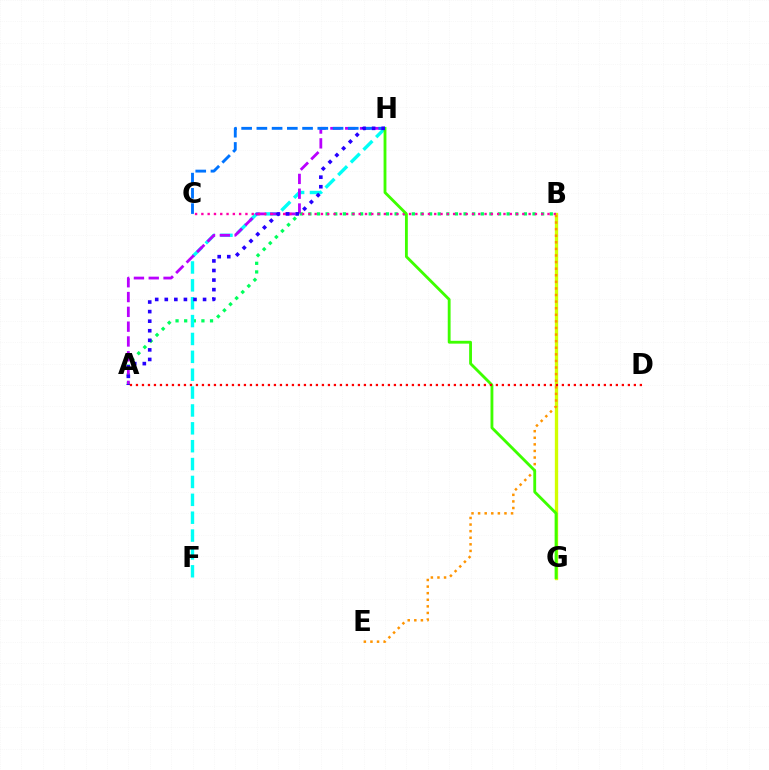{('B', 'G'): [{'color': '#d1ff00', 'line_style': 'solid', 'thickness': 2.39}], ('A', 'B'): [{'color': '#00ff5c', 'line_style': 'dotted', 'thickness': 2.34}], ('F', 'H'): [{'color': '#00fff6', 'line_style': 'dashed', 'thickness': 2.43}], ('A', 'H'): [{'color': '#b900ff', 'line_style': 'dashed', 'thickness': 2.01}, {'color': '#2500ff', 'line_style': 'dotted', 'thickness': 2.6}], ('C', 'H'): [{'color': '#0074ff', 'line_style': 'dashed', 'thickness': 2.07}], ('B', 'C'): [{'color': '#ff00ac', 'line_style': 'dotted', 'thickness': 1.71}], ('B', 'E'): [{'color': '#ff9400', 'line_style': 'dotted', 'thickness': 1.79}], ('G', 'H'): [{'color': '#3dff00', 'line_style': 'solid', 'thickness': 2.04}], ('A', 'D'): [{'color': '#ff0000', 'line_style': 'dotted', 'thickness': 1.63}]}